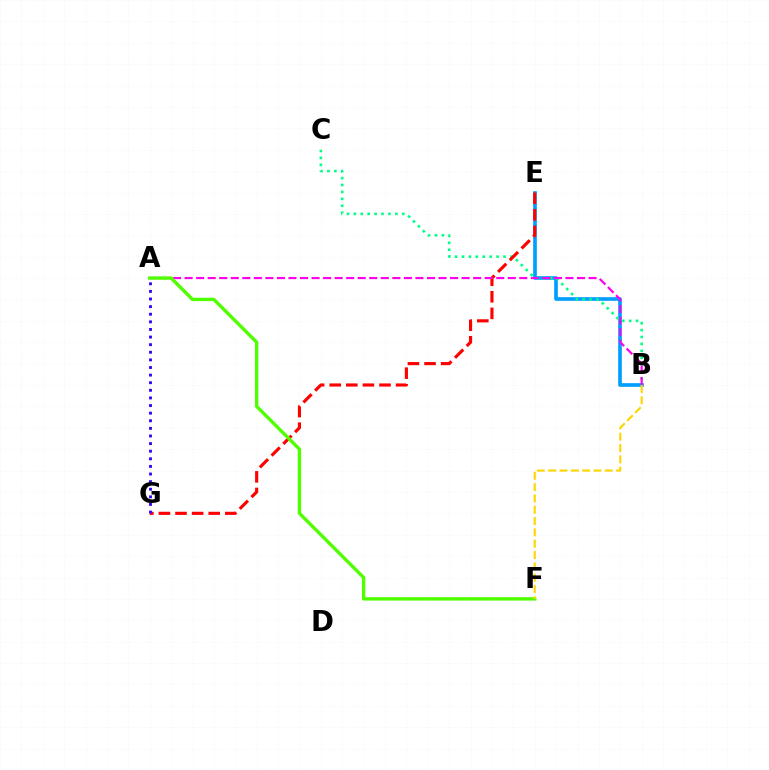{('B', 'E'): [{'color': '#009eff', 'line_style': 'solid', 'thickness': 2.63}], ('B', 'C'): [{'color': '#00ff86', 'line_style': 'dotted', 'thickness': 1.88}], ('E', 'G'): [{'color': '#ff0000', 'line_style': 'dashed', 'thickness': 2.26}], ('A', 'B'): [{'color': '#ff00ed', 'line_style': 'dashed', 'thickness': 1.57}], ('A', 'F'): [{'color': '#4fff00', 'line_style': 'solid', 'thickness': 2.42}], ('A', 'G'): [{'color': '#3700ff', 'line_style': 'dotted', 'thickness': 2.07}], ('B', 'F'): [{'color': '#ffd500', 'line_style': 'dashed', 'thickness': 1.54}]}